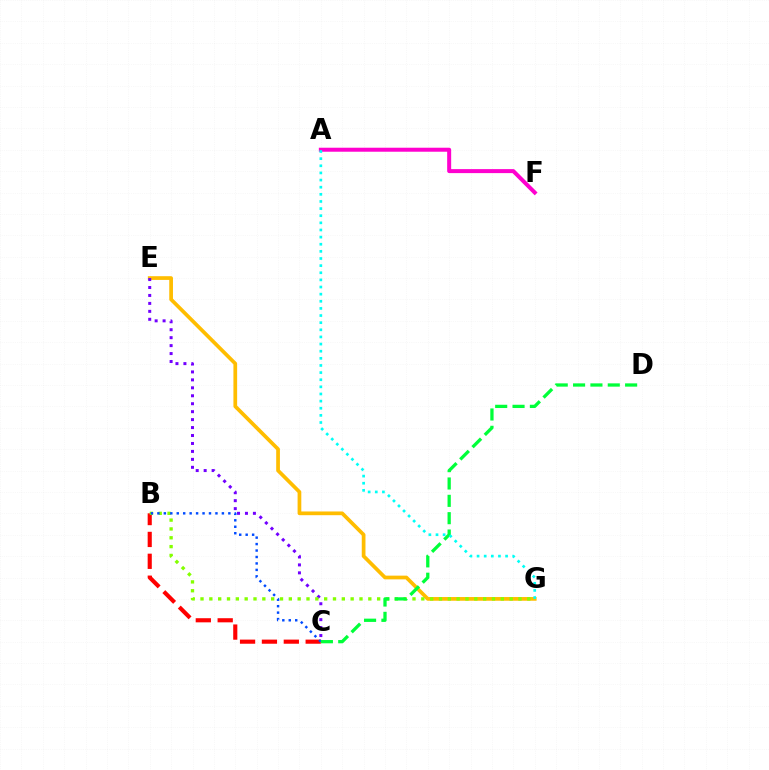{('E', 'G'): [{'color': '#ffbd00', 'line_style': 'solid', 'thickness': 2.68}], ('B', 'C'): [{'color': '#ff0000', 'line_style': 'dashed', 'thickness': 2.97}, {'color': '#004bff', 'line_style': 'dotted', 'thickness': 1.75}], ('C', 'E'): [{'color': '#7200ff', 'line_style': 'dotted', 'thickness': 2.16}], ('B', 'G'): [{'color': '#84ff00', 'line_style': 'dotted', 'thickness': 2.4}], ('C', 'D'): [{'color': '#00ff39', 'line_style': 'dashed', 'thickness': 2.36}], ('A', 'F'): [{'color': '#ff00cf', 'line_style': 'solid', 'thickness': 2.88}], ('A', 'G'): [{'color': '#00fff6', 'line_style': 'dotted', 'thickness': 1.94}]}